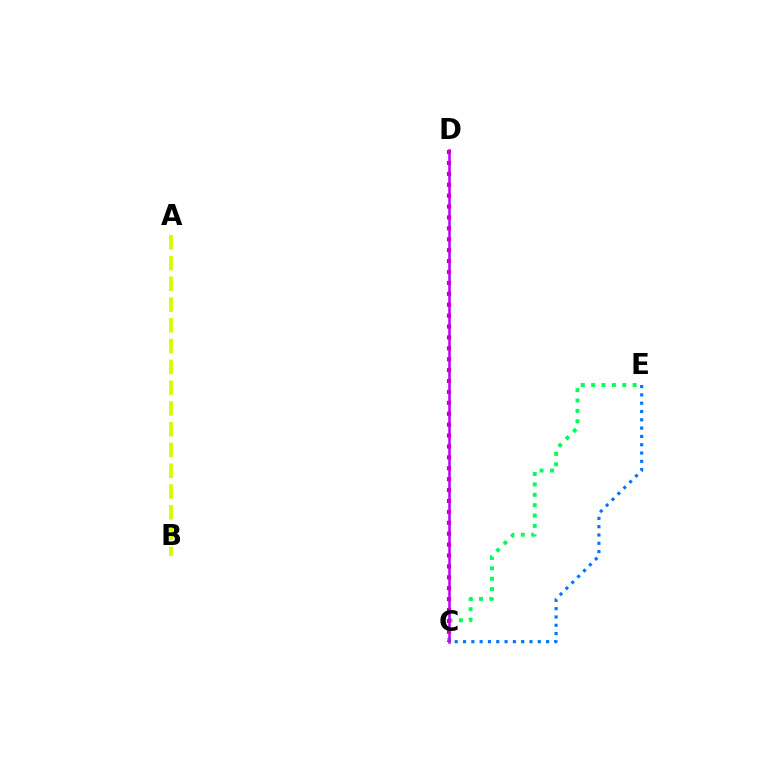{('C', 'E'): [{'color': '#00ff5c', 'line_style': 'dotted', 'thickness': 2.82}, {'color': '#0074ff', 'line_style': 'dotted', 'thickness': 2.26}], ('C', 'D'): [{'color': '#ff0000', 'line_style': 'dotted', 'thickness': 2.96}, {'color': '#b900ff', 'line_style': 'solid', 'thickness': 1.82}], ('A', 'B'): [{'color': '#d1ff00', 'line_style': 'dashed', 'thickness': 2.82}]}